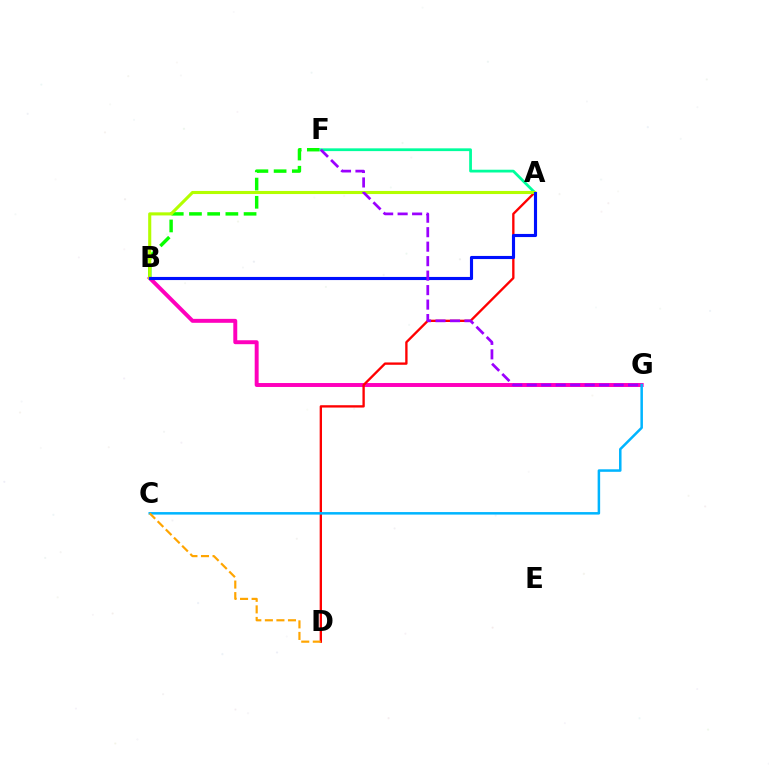{('B', 'F'): [{'color': '#08ff00', 'line_style': 'dashed', 'thickness': 2.47}], ('A', 'F'): [{'color': '#00ff9d', 'line_style': 'solid', 'thickness': 2.0}], ('B', 'G'): [{'color': '#ff00bd', 'line_style': 'solid', 'thickness': 2.84}], ('A', 'D'): [{'color': '#ff0000', 'line_style': 'solid', 'thickness': 1.69}], ('A', 'B'): [{'color': '#b3ff00', 'line_style': 'solid', 'thickness': 2.23}, {'color': '#0010ff', 'line_style': 'solid', 'thickness': 2.24}], ('C', 'G'): [{'color': '#00b5ff', 'line_style': 'solid', 'thickness': 1.81}], ('C', 'D'): [{'color': '#ffa500', 'line_style': 'dashed', 'thickness': 1.57}], ('F', 'G'): [{'color': '#9b00ff', 'line_style': 'dashed', 'thickness': 1.97}]}